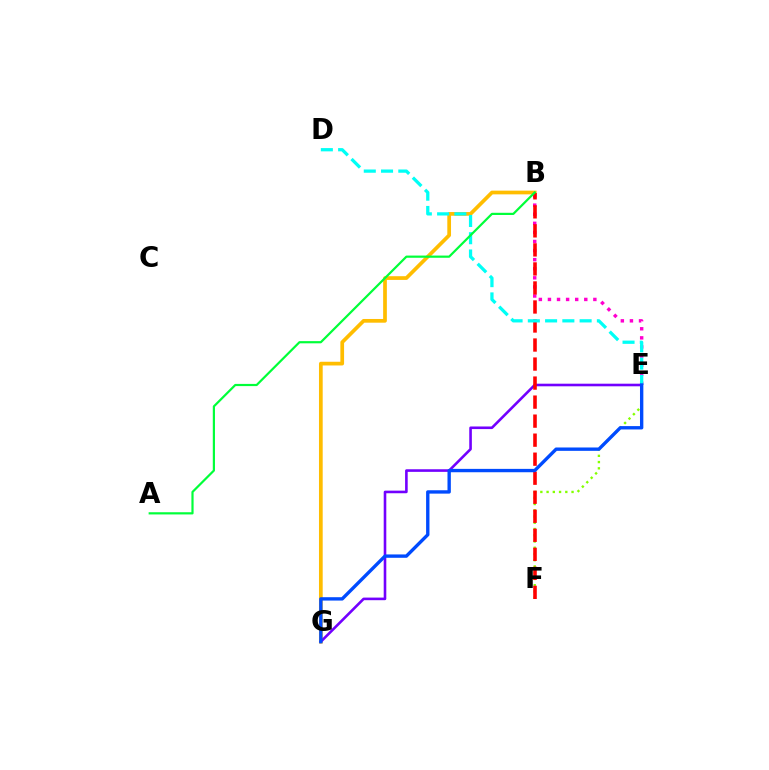{('B', 'E'): [{'color': '#ff00cf', 'line_style': 'dotted', 'thickness': 2.47}], ('B', 'G'): [{'color': '#ffbd00', 'line_style': 'solid', 'thickness': 2.67}], ('E', 'F'): [{'color': '#84ff00', 'line_style': 'dotted', 'thickness': 1.7}], ('E', 'G'): [{'color': '#7200ff', 'line_style': 'solid', 'thickness': 1.87}, {'color': '#004bff', 'line_style': 'solid', 'thickness': 2.42}], ('B', 'F'): [{'color': '#ff0000', 'line_style': 'dashed', 'thickness': 2.58}], ('D', 'E'): [{'color': '#00fff6', 'line_style': 'dashed', 'thickness': 2.34}], ('A', 'B'): [{'color': '#00ff39', 'line_style': 'solid', 'thickness': 1.58}]}